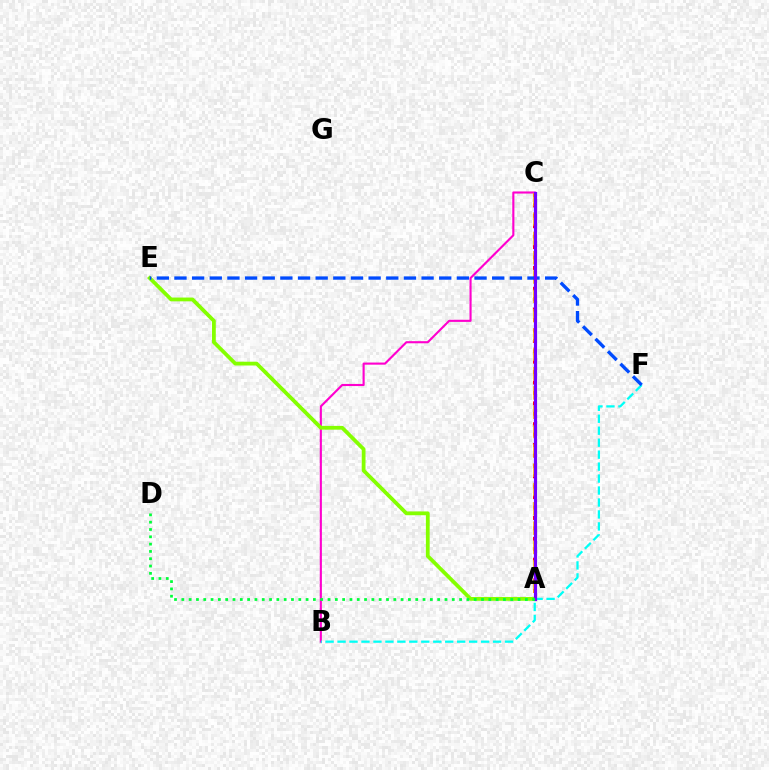{('A', 'C'): [{'color': '#ff0000', 'line_style': 'dotted', 'thickness': 2.83}, {'color': '#ffbd00', 'line_style': 'dashed', 'thickness': 2.62}, {'color': '#7200ff', 'line_style': 'solid', 'thickness': 2.29}], ('B', 'C'): [{'color': '#ff00cf', 'line_style': 'solid', 'thickness': 1.53}], ('B', 'F'): [{'color': '#00fff6', 'line_style': 'dashed', 'thickness': 1.63}], ('A', 'E'): [{'color': '#84ff00', 'line_style': 'solid', 'thickness': 2.72}], ('E', 'F'): [{'color': '#004bff', 'line_style': 'dashed', 'thickness': 2.4}], ('A', 'D'): [{'color': '#00ff39', 'line_style': 'dotted', 'thickness': 1.99}]}